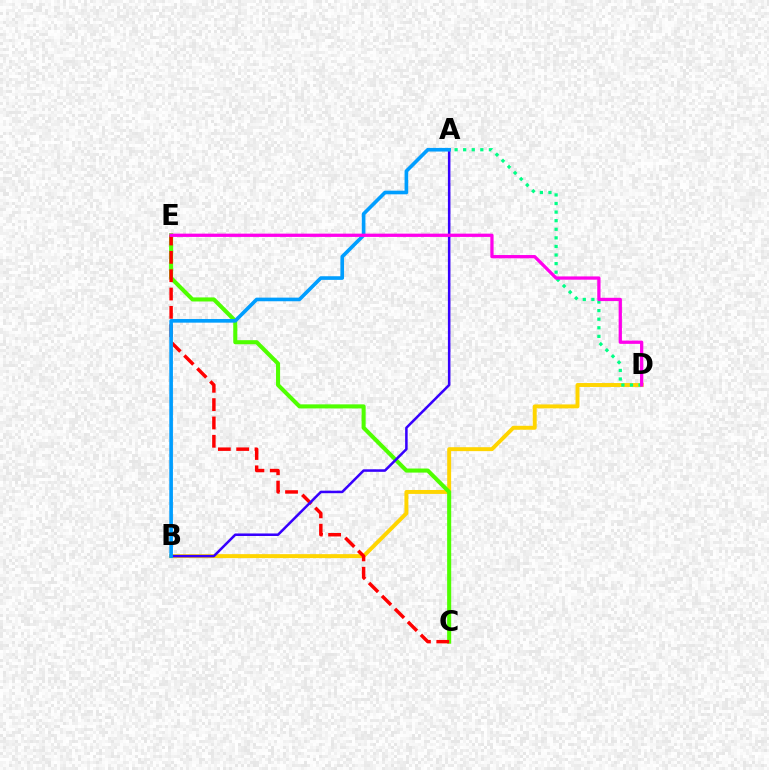{('B', 'D'): [{'color': '#ffd500', 'line_style': 'solid', 'thickness': 2.83}], ('A', 'D'): [{'color': '#00ff86', 'line_style': 'dotted', 'thickness': 2.33}], ('C', 'E'): [{'color': '#4fff00', 'line_style': 'solid', 'thickness': 2.93}, {'color': '#ff0000', 'line_style': 'dashed', 'thickness': 2.49}], ('A', 'B'): [{'color': '#3700ff', 'line_style': 'solid', 'thickness': 1.82}, {'color': '#009eff', 'line_style': 'solid', 'thickness': 2.62}], ('D', 'E'): [{'color': '#ff00ed', 'line_style': 'solid', 'thickness': 2.36}]}